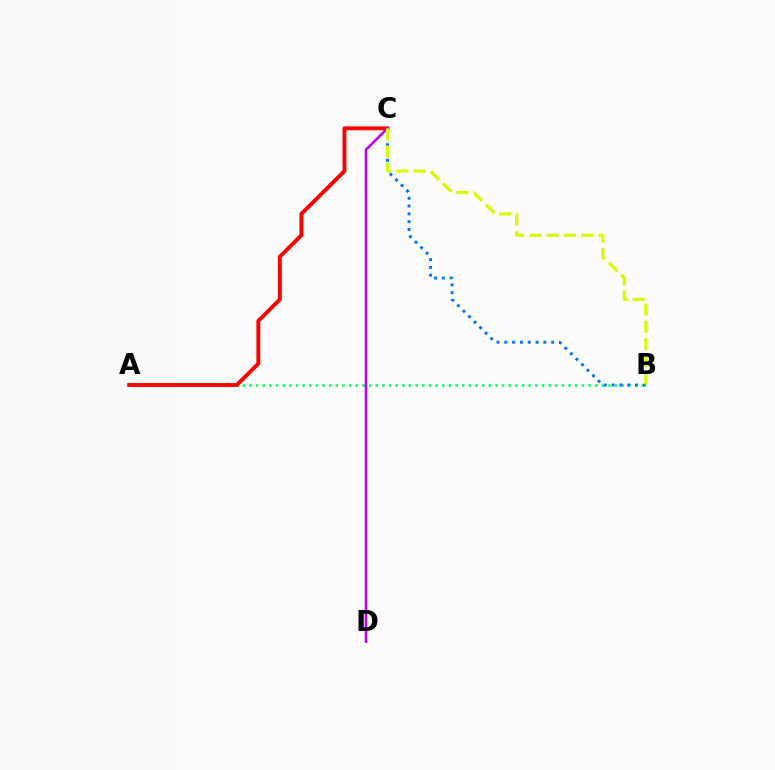{('A', 'B'): [{'color': '#00ff5c', 'line_style': 'dotted', 'thickness': 1.81}], ('B', 'C'): [{'color': '#0074ff', 'line_style': 'dotted', 'thickness': 2.12}, {'color': '#d1ff00', 'line_style': 'dashed', 'thickness': 2.34}], ('A', 'C'): [{'color': '#ff0000', 'line_style': 'solid', 'thickness': 2.8}], ('C', 'D'): [{'color': '#b900ff', 'line_style': 'solid', 'thickness': 1.86}]}